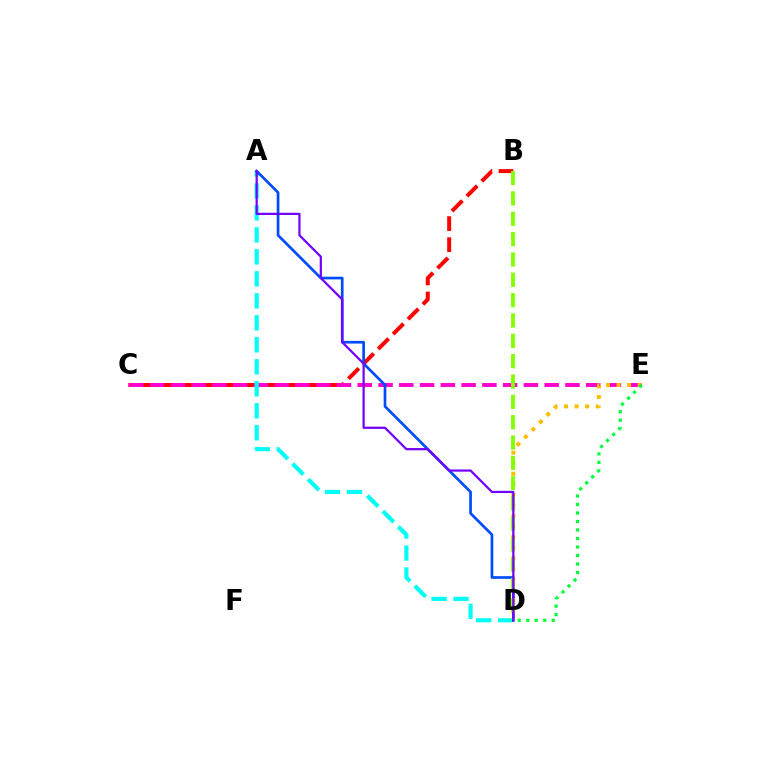{('B', 'C'): [{'color': '#ff0000', 'line_style': 'dashed', 'thickness': 2.86}], ('C', 'E'): [{'color': '#ff00cf', 'line_style': 'dashed', 'thickness': 2.82}], ('D', 'E'): [{'color': '#ffbd00', 'line_style': 'dotted', 'thickness': 2.87}, {'color': '#00ff39', 'line_style': 'dotted', 'thickness': 2.31}], ('A', 'D'): [{'color': '#00fff6', 'line_style': 'dashed', 'thickness': 2.99}, {'color': '#004bff', 'line_style': 'solid', 'thickness': 1.94}, {'color': '#7200ff', 'line_style': 'solid', 'thickness': 1.6}], ('B', 'D'): [{'color': '#84ff00', 'line_style': 'dashed', 'thickness': 2.76}]}